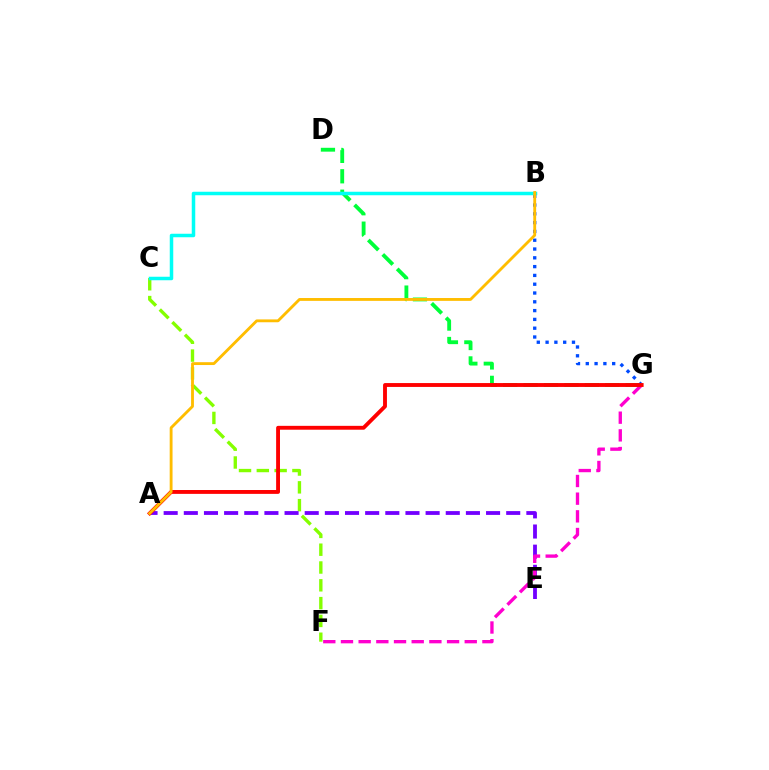{('C', 'F'): [{'color': '#84ff00', 'line_style': 'dashed', 'thickness': 2.42}], ('A', 'E'): [{'color': '#7200ff', 'line_style': 'dashed', 'thickness': 2.74}], ('F', 'G'): [{'color': '#ff00cf', 'line_style': 'dashed', 'thickness': 2.4}], ('D', 'G'): [{'color': '#00ff39', 'line_style': 'dashed', 'thickness': 2.77}], ('B', 'G'): [{'color': '#004bff', 'line_style': 'dotted', 'thickness': 2.39}], ('A', 'G'): [{'color': '#ff0000', 'line_style': 'solid', 'thickness': 2.78}], ('B', 'C'): [{'color': '#00fff6', 'line_style': 'solid', 'thickness': 2.52}], ('A', 'B'): [{'color': '#ffbd00', 'line_style': 'solid', 'thickness': 2.05}]}